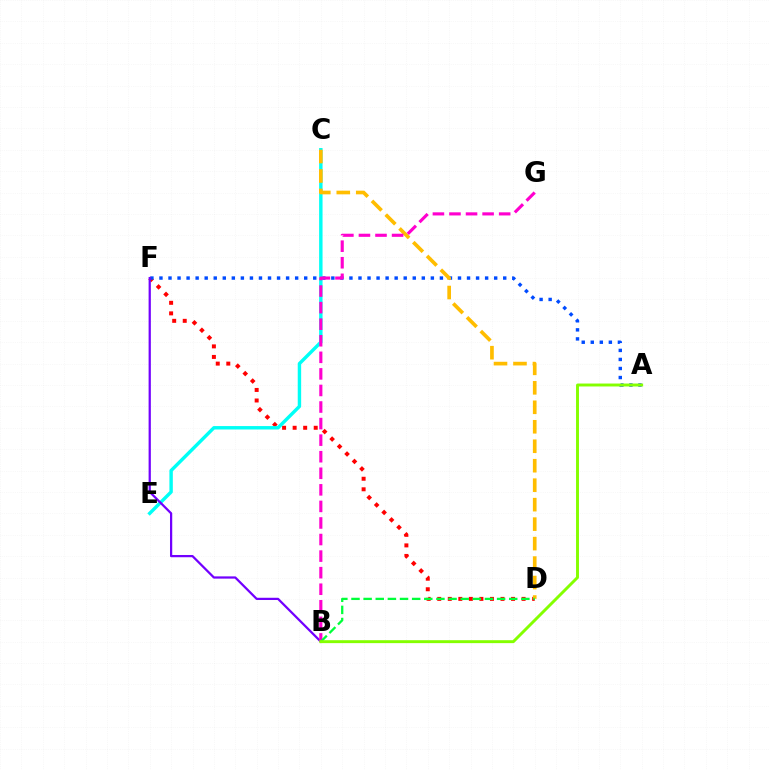{('D', 'F'): [{'color': '#ff0000', 'line_style': 'dotted', 'thickness': 2.86}], ('A', 'F'): [{'color': '#004bff', 'line_style': 'dotted', 'thickness': 2.46}], ('C', 'E'): [{'color': '#00fff6', 'line_style': 'solid', 'thickness': 2.46}], ('C', 'D'): [{'color': '#ffbd00', 'line_style': 'dashed', 'thickness': 2.65}], ('B', 'F'): [{'color': '#7200ff', 'line_style': 'solid', 'thickness': 1.61}], ('B', 'G'): [{'color': '#ff00cf', 'line_style': 'dashed', 'thickness': 2.25}], ('B', 'D'): [{'color': '#00ff39', 'line_style': 'dashed', 'thickness': 1.65}], ('A', 'B'): [{'color': '#84ff00', 'line_style': 'solid', 'thickness': 2.11}]}